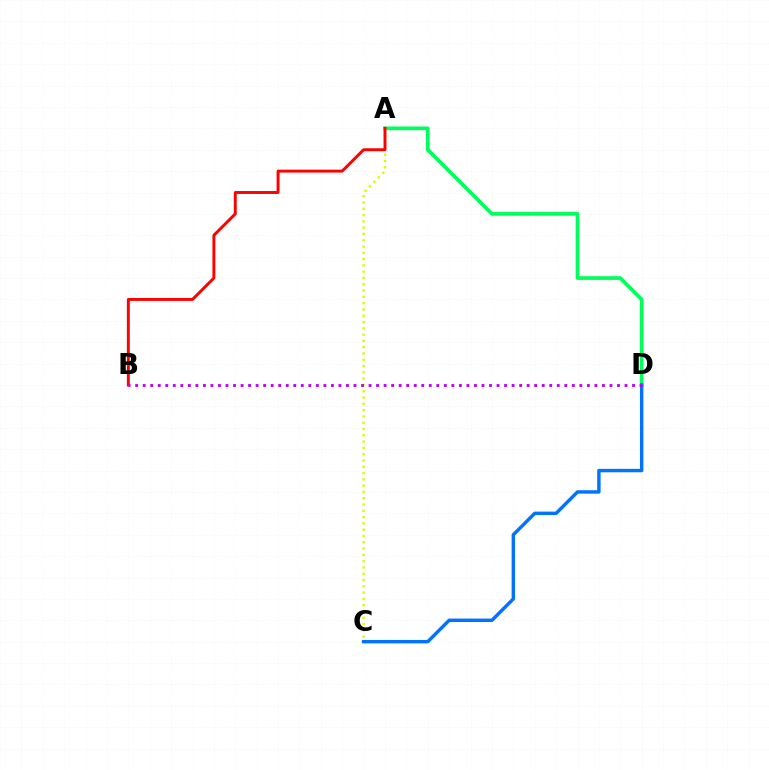{('A', 'D'): [{'color': '#00ff5c', 'line_style': 'solid', 'thickness': 2.67}], ('C', 'D'): [{'color': '#0074ff', 'line_style': 'solid', 'thickness': 2.48}], ('A', 'C'): [{'color': '#d1ff00', 'line_style': 'dotted', 'thickness': 1.71}], ('A', 'B'): [{'color': '#ff0000', 'line_style': 'solid', 'thickness': 2.11}], ('B', 'D'): [{'color': '#b900ff', 'line_style': 'dotted', 'thickness': 2.05}]}